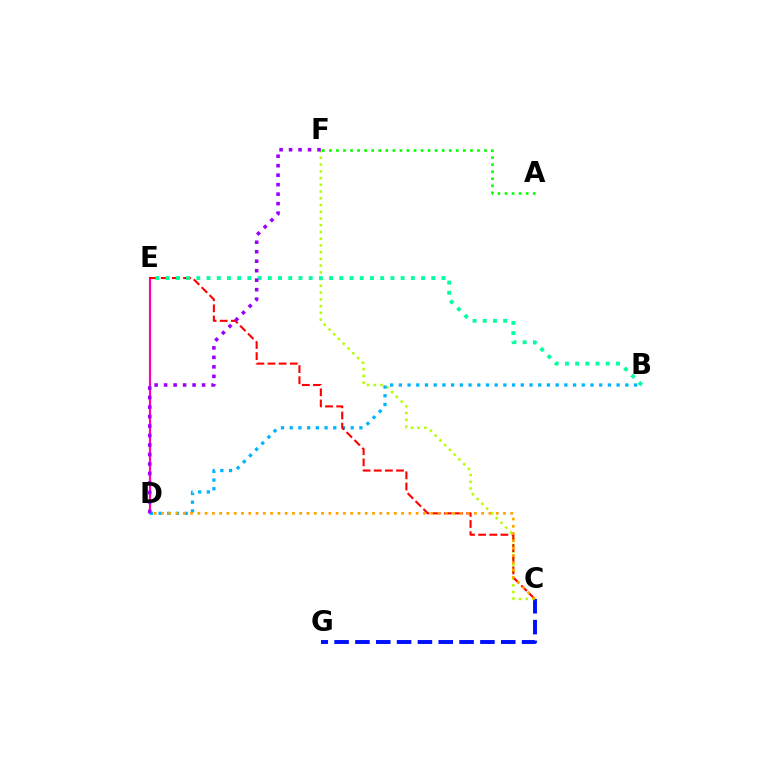{('D', 'E'): [{'color': '#ff00bd', 'line_style': 'solid', 'thickness': 1.58}], ('C', 'G'): [{'color': '#0010ff', 'line_style': 'dashed', 'thickness': 2.83}], ('A', 'F'): [{'color': '#08ff00', 'line_style': 'dotted', 'thickness': 1.92}], ('C', 'F'): [{'color': '#b3ff00', 'line_style': 'dotted', 'thickness': 1.83}], ('B', 'D'): [{'color': '#00b5ff', 'line_style': 'dotted', 'thickness': 2.37}], ('C', 'E'): [{'color': '#ff0000', 'line_style': 'dashed', 'thickness': 1.51}], ('C', 'D'): [{'color': '#ffa500', 'line_style': 'dotted', 'thickness': 1.98}], ('B', 'E'): [{'color': '#00ff9d', 'line_style': 'dotted', 'thickness': 2.78}], ('D', 'F'): [{'color': '#9b00ff', 'line_style': 'dotted', 'thickness': 2.58}]}